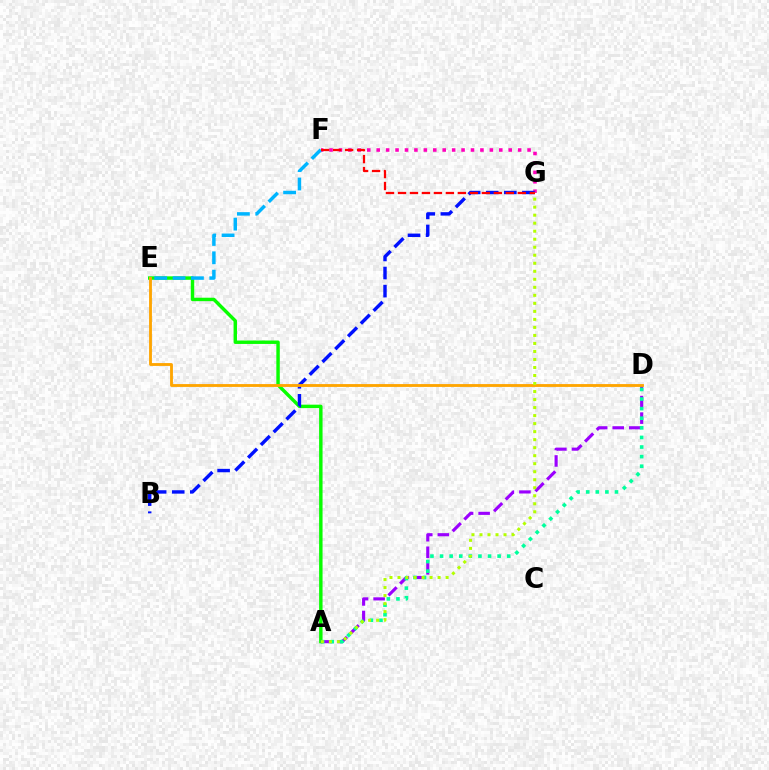{('F', 'G'): [{'color': '#ff00bd', 'line_style': 'dotted', 'thickness': 2.56}, {'color': '#ff0000', 'line_style': 'dashed', 'thickness': 1.63}], ('A', 'E'): [{'color': '#08ff00', 'line_style': 'solid', 'thickness': 2.47}], ('A', 'D'): [{'color': '#9b00ff', 'line_style': 'dashed', 'thickness': 2.25}, {'color': '#00ff9d', 'line_style': 'dotted', 'thickness': 2.61}], ('B', 'G'): [{'color': '#0010ff', 'line_style': 'dashed', 'thickness': 2.46}], ('E', 'F'): [{'color': '#00b5ff', 'line_style': 'dashed', 'thickness': 2.49}], ('D', 'E'): [{'color': '#ffa500', 'line_style': 'solid', 'thickness': 2.05}], ('A', 'G'): [{'color': '#b3ff00', 'line_style': 'dotted', 'thickness': 2.18}]}